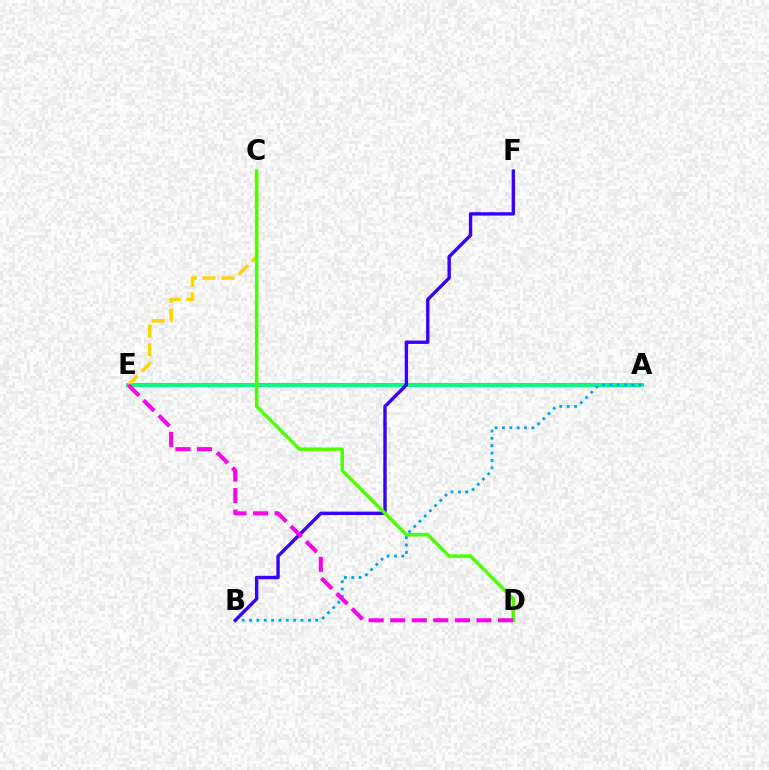{('A', 'E'): [{'color': '#ff0000', 'line_style': 'solid', 'thickness': 2.53}, {'color': '#00ff86', 'line_style': 'solid', 'thickness': 2.76}], ('A', 'B'): [{'color': '#009eff', 'line_style': 'dotted', 'thickness': 2.0}], ('C', 'E'): [{'color': '#ffd500', 'line_style': 'dashed', 'thickness': 2.54}], ('B', 'F'): [{'color': '#3700ff', 'line_style': 'solid', 'thickness': 2.44}], ('C', 'D'): [{'color': '#4fff00', 'line_style': 'solid', 'thickness': 2.52}], ('D', 'E'): [{'color': '#ff00ed', 'line_style': 'dashed', 'thickness': 2.93}]}